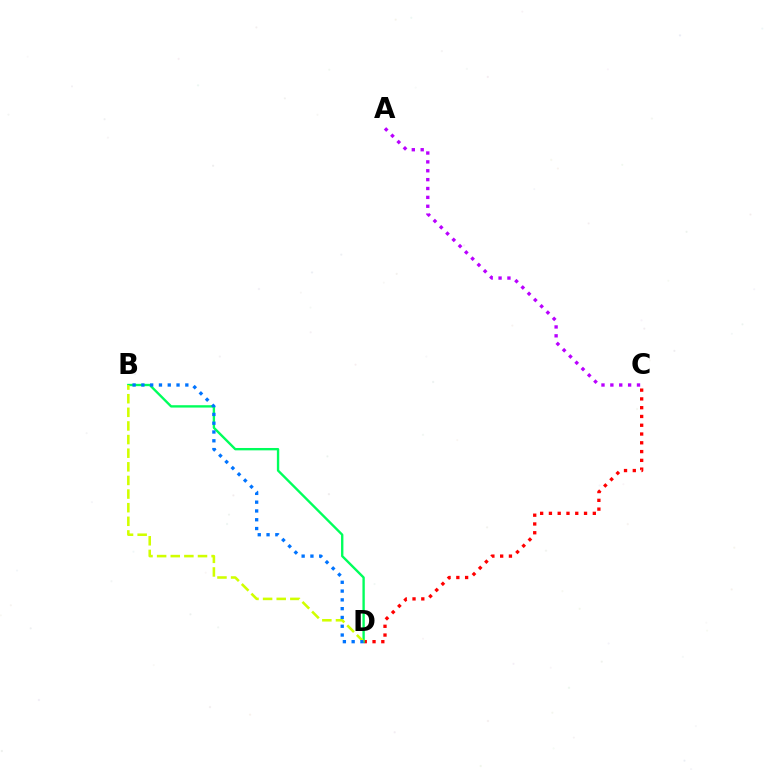{('A', 'C'): [{'color': '#b900ff', 'line_style': 'dotted', 'thickness': 2.41}], ('C', 'D'): [{'color': '#ff0000', 'line_style': 'dotted', 'thickness': 2.39}], ('B', 'D'): [{'color': '#00ff5c', 'line_style': 'solid', 'thickness': 1.7}, {'color': '#d1ff00', 'line_style': 'dashed', 'thickness': 1.85}, {'color': '#0074ff', 'line_style': 'dotted', 'thickness': 2.39}]}